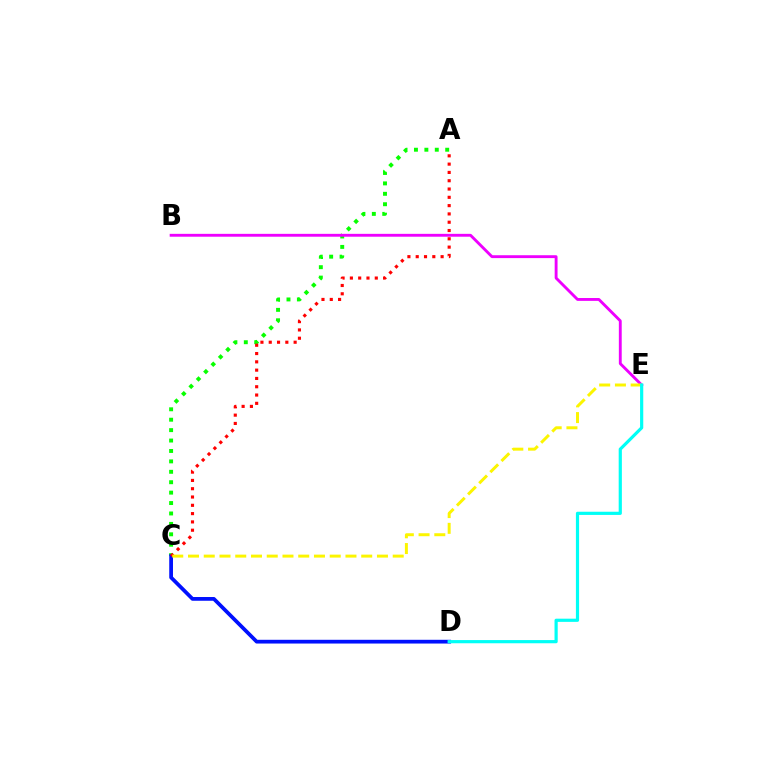{('A', 'C'): [{'color': '#08ff00', 'line_style': 'dotted', 'thickness': 2.83}, {'color': '#ff0000', 'line_style': 'dotted', 'thickness': 2.25}], ('B', 'E'): [{'color': '#ee00ff', 'line_style': 'solid', 'thickness': 2.07}], ('C', 'D'): [{'color': '#0010ff', 'line_style': 'solid', 'thickness': 2.7}], ('C', 'E'): [{'color': '#fcf500', 'line_style': 'dashed', 'thickness': 2.14}], ('D', 'E'): [{'color': '#00fff6', 'line_style': 'solid', 'thickness': 2.29}]}